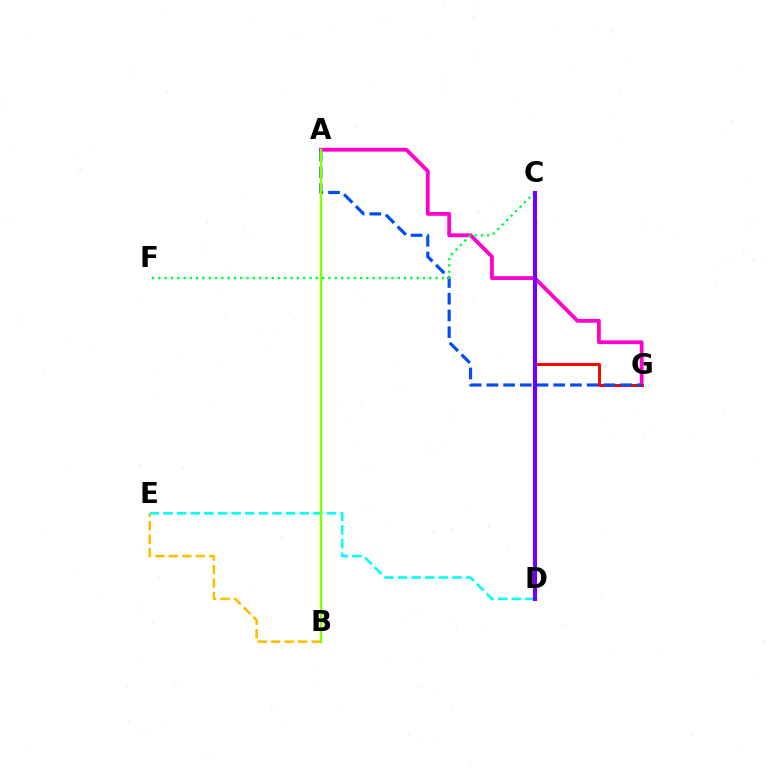{('B', 'E'): [{'color': '#ffbd00', 'line_style': 'dashed', 'thickness': 1.83}], ('A', 'G'): [{'color': '#ff00cf', 'line_style': 'solid', 'thickness': 2.73}, {'color': '#004bff', 'line_style': 'dashed', 'thickness': 2.27}], ('D', 'E'): [{'color': '#00fff6', 'line_style': 'dashed', 'thickness': 1.85}], ('C', 'G'): [{'color': '#ff0000', 'line_style': 'solid', 'thickness': 2.12}], ('A', 'B'): [{'color': '#84ff00', 'line_style': 'solid', 'thickness': 1.77}], ('C', 'F'): [{'color': '#00ff39', 'line_style': 'dotted', 'thickness': 1.71}], ('C', 'D'): [{'color': '#7200ff', 'line_style': 'solid', 'thickness': 2.95}]}